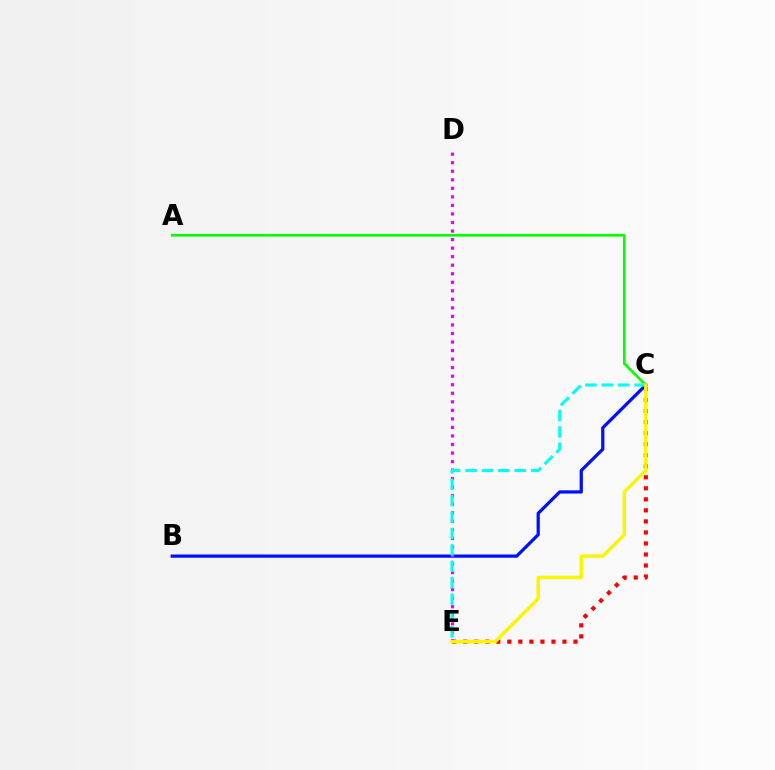{('A', 'C'): [{'color': '#08ff00', 'line_style': 'solid', 'thickness': 1.92}], ('C', 'E'): [{'color': '#ff0000', 'line_style': 'dotted', 'thickness': 3.0}, {'color': '#00fff6', 'line_style': 'dashed', 'thickness': 2.23}, {'color': '#fcf500', 'line_style': 'solid', 'thickness': 2.48}], ('B', 'C'): [{'color': '#0010ff', 'line_style': 'solid', 'thickness': 2.33}], ('D', 'E'): [{'color': '#ee00ff', 'line_style': 'dotted', 'thickness': 2.32}]}